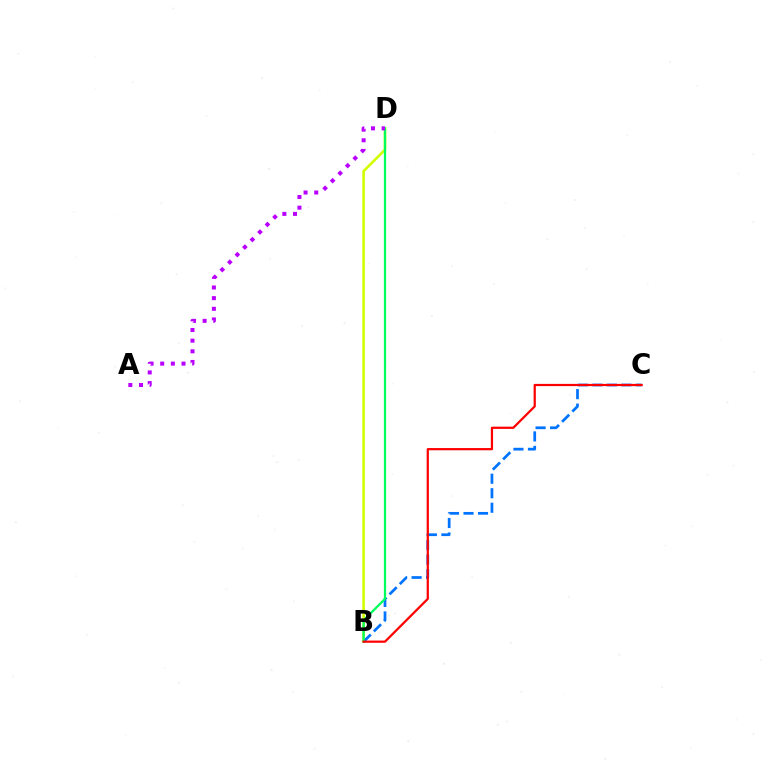{('B', 'D'): [{'color': '#d1ff00', 'line_style': 'solid', 'thickness': 1.87}, {'color': '#00ff5c', 'line_style': 'solid', 'thickness': 1.62}], ('B', 'C'): [{'color': '#0074ff', 'line_style': 'dashed', 'thickness': 1.97}, {'color': '#ff0000', 'line_style': 'solid', 'thickness': 1.6}], ('A', 'D'): [{'color': '#b900ff', 'line_style': 'dotted', 'thickness': 2.89}]}